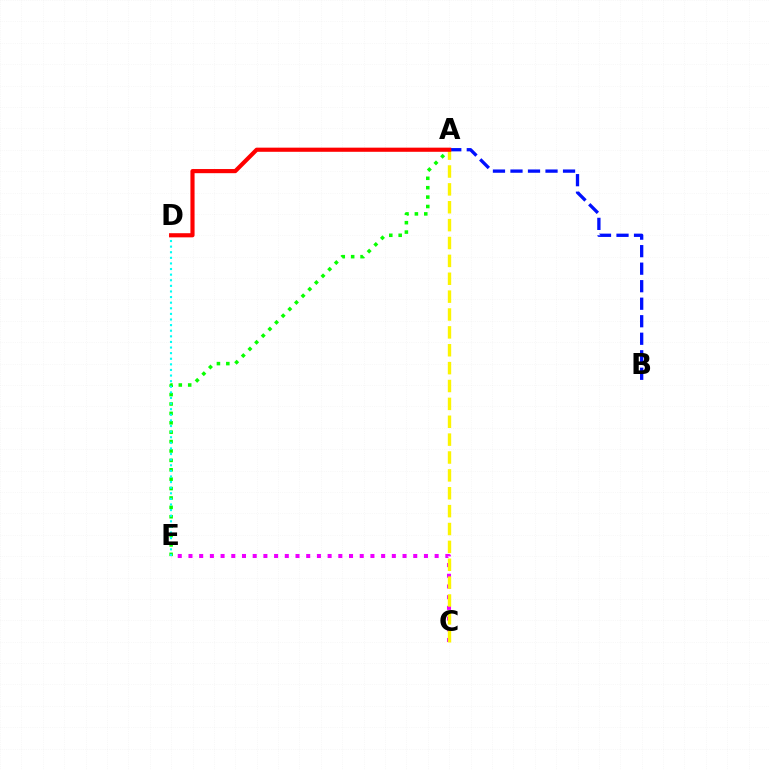{('A', 'E'): [{'color': '#08ff00', 'line_style': 'dotted', 'thickness': 2.55}], ('C', 'E'): [{'color': '#ee00ff', 'line_style': 'dotted', 'thickness': 2.91}], ('A', 'B'): [{'color': '#0010ff', 'line_style': 'dashed', 'thickness': 2.38}], ('D', 'E'): [{'color': '#00fff6', 'line_style': 'dotted', 'thickness': 1.52}], ('A', 'C'): [{'color': '#fcf500', 'line_style': 'dashed', 'thickness': 2.43}], ('A', 'D'): [{'color': '#ff0000', 'line_style': 'solid', 'thickness': 2.98}]}